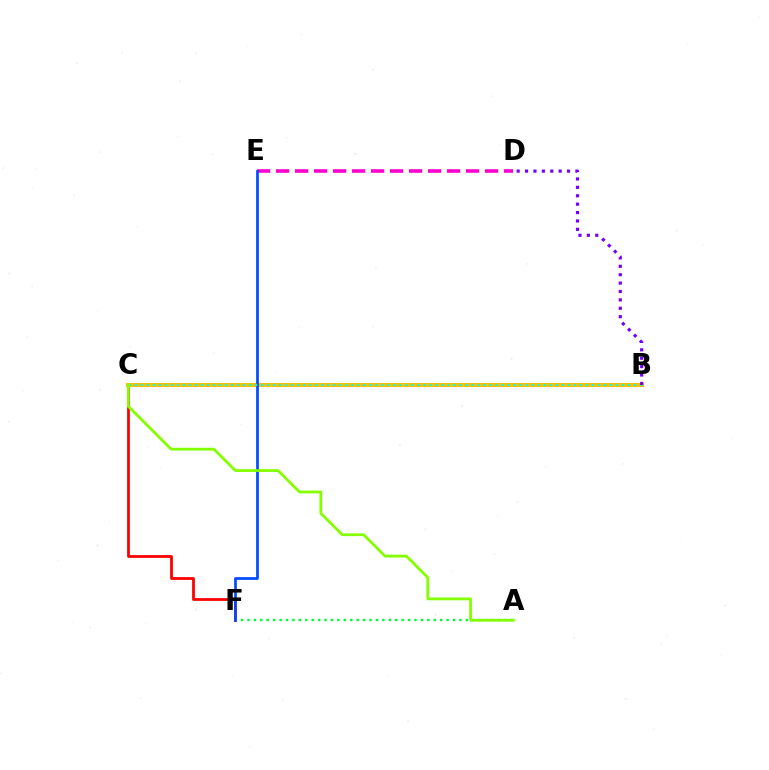{('C', 'F'): [{'color': '#ff0000', 'line_style': 'solid', 'thickness': 2.0}], ('D', 'E'): [{'color': '#ff00cf', 'line_style': 'dashed', 'thickness': 2.58}], ('B', 'C'): [{'color': '#ffbd00', 'line_style': 'solid', 'thickness': 2.96}, {'color': '#00fff6', 'line_style': 'dotted', 'thickness': 1.63}], ('A', 'F'): [{'color': '#00ff39', 'line_style': 'dotted', 'thickness': 1.75}], ('E', 'F'): [{'color': '#004bff', 'line_style': 'solid', 'thickness': 1.95}], ('B', 'D'): [{'color': '#7200ff', 'line_style': 'dotted', 'thickness': 2.28}], ('A', 'C'): [{'color': '#84ff00', 'line_style': 'solid', 'thickness': 2.0}]}